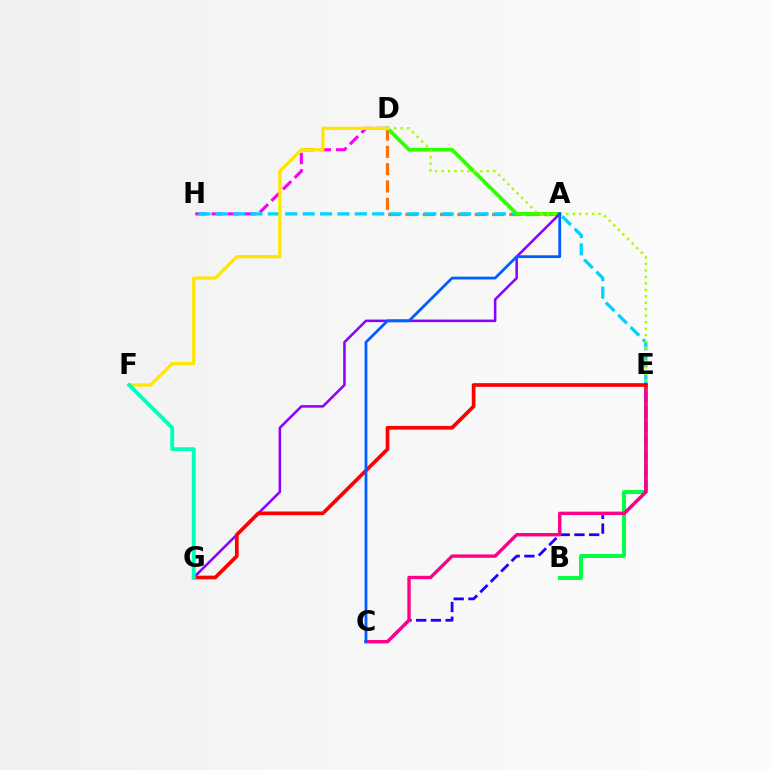{('A', 'D'): [{'color': '#ff7000', 'line_style': 'dashed', 'thickness': 2.35}, {'color': '#31ff00', 'line_style': 'solid', 'thickness': 2.73}], ('D', 'H'): [{'color': '#fa00f9', 'line_style': 'dashed', 'thickness': 2.22}], ('E', 'H'): [{'color': '#00d3ff', 'line_style': 'dashed', 'thickness': 2.36}], ('B', 'E'): [{'color': '#00ff45', 'line_style': 'solid', 'thickness': 2.85}], ('C', 'E'): [{'color': '#1900ff', 'line_style': 'dashed', 'thickness': 2.0}, {'color': '#ff0088', 'line_style': 'solid', 'thickness': 2.43}], ('D', 'E'): [{'color': '#a2ff00', 'line_style': 'dotted', 'thickness': 1.76}], ('A', 'G'): [{'color': '#8a00ff', 'line_style': 'solid', 'thickness': 1.82}], ('D', 'F'): [{'color': '#ffe600', 'line_style': 'solid', 'thickness': 2.32}], ('E', 'G'): [{'color': '#ff0000', 'line_style': 'solid', 'thickness': 2.65}], ('A', 'C'): [{'color': '#005dff', 'line_style': 'solid', 'thickness': 2.0}], ('F', 'G'): [{'color': '#00ffbb', 'line_style': 'solid', 'thickness': 2.78}]}